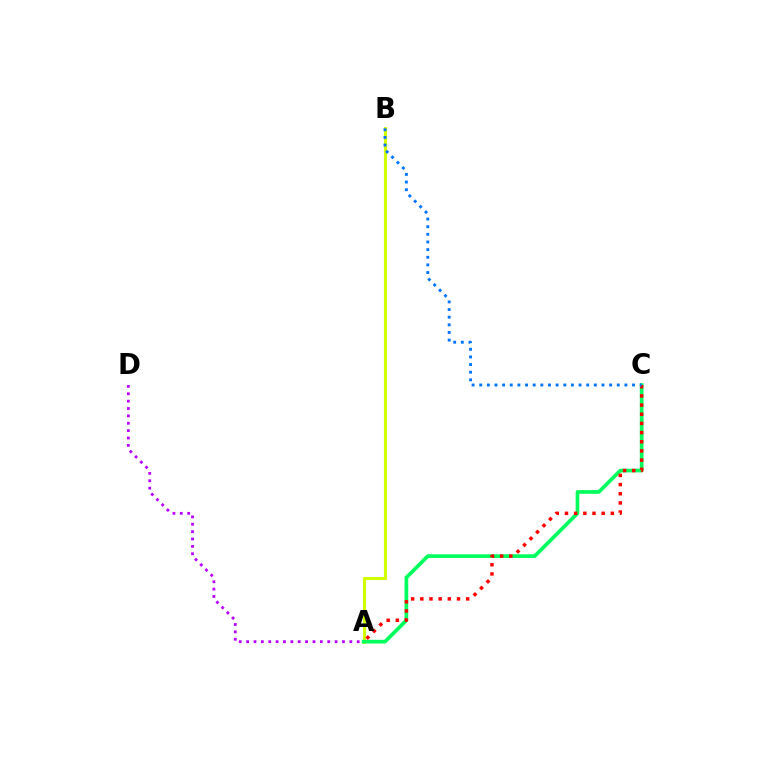{('A', 'B'): [{'color': '#d1ff00', 'line_style': 'solid', 'thickness': 2.25}], ('A', 'C'): [{'color': '#00ff5c', 'line_style': 'solid', 'thickness': 2.66}, {'color': '#ff0000', 'line_style': 'dotted', 'thickness': 2.49}], ('A', 'D'): [{'color': '#b900ff', 'line_style': 'dotted', 'thickness': 2.0}], ('B', 'C'): [{'color': '#0074ff', 'line_style': 'dotted', 'thickness': 2.08}]}